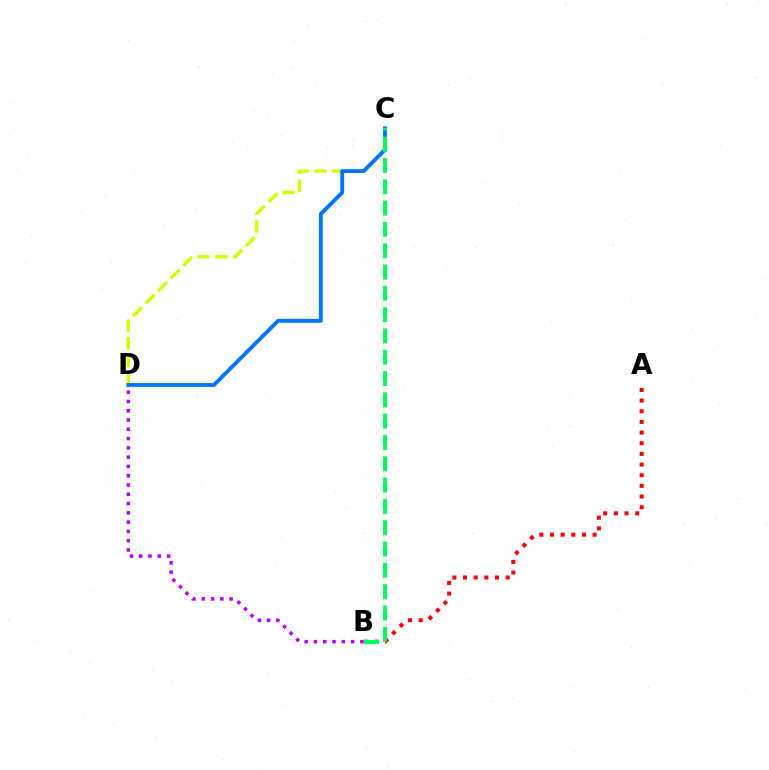{('C', 'D'): [{'color': '#d1ff00', 'line_style': 'dashed', 'thickness': 2.41}, {'color': '#0074ff', 'line_style': 'solid', 'thickness': 2.77}], ('B', 'D'): [{'color': '#b900ff', 'line_style': 'dotted', 'thickness': 2.52}], ('A', 'B'): [{'color': '#ff0000', 'line_style': 'dotted', 'thickness': 2.9}], ('B', 'C'): [{'color': '#00ff5c', 'line_style': 'dashed', 'thickness': 2.89}]}